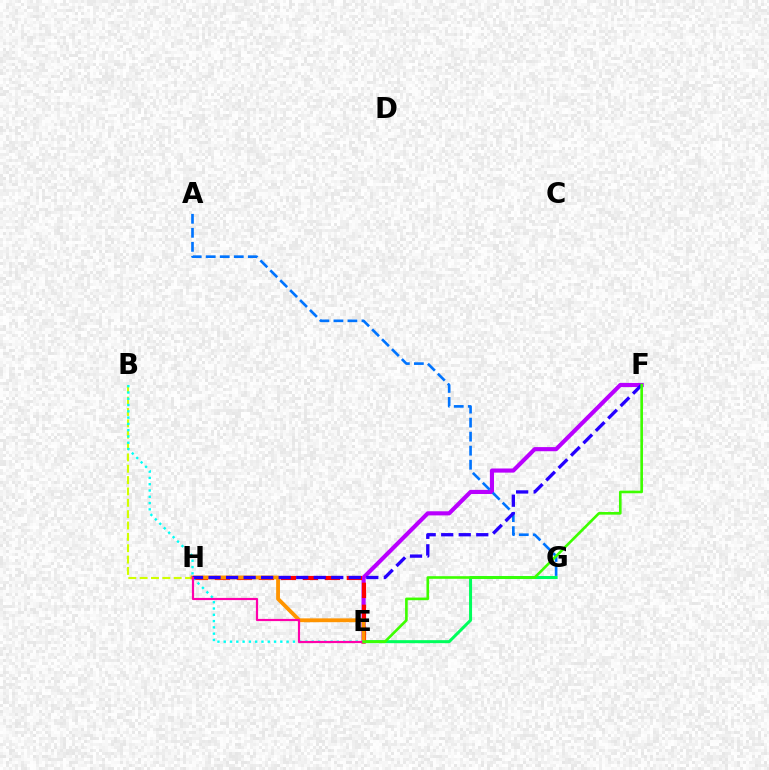{('E', 'G'): [{'color': '#00ff5c', 'line_style': 'solid', 'thickness': 2.17}], ('B', 'H'): [{'color': '#d1ff00', 'line_style': 'dashed', 'thickness': 1.54}], ('E', 'F'): [{'color': '#b900ff', 'line_style': 'solid', 'thickness': 2.97}, {'color': '#3dff00', 'line_style': 'solid', 'thickness': 1.89}], ('E', 'H'): [{'color': '#ff0000', 'line_style': 'dashed', 'thickness': 2.99}, {'color': '#ff9400', 'line_style': 'solid', 'thickness': 2.76}, {'color': '#ff00ac', 'line_style': 'solid', 'thickness': 1.57}], ('A', 'G'): [{'color': '#0074ff', 'line_style': 'dashed', 'thickness': 1.91}], ('B', 'E'): [{'color': '#00fff6', 'line_style': 'dotted', 'thickness': 1.71}], ('F', 'H'): [{'color': '#2500ff', 'line_style': 'dashed', 'thickness': 2.38}]}